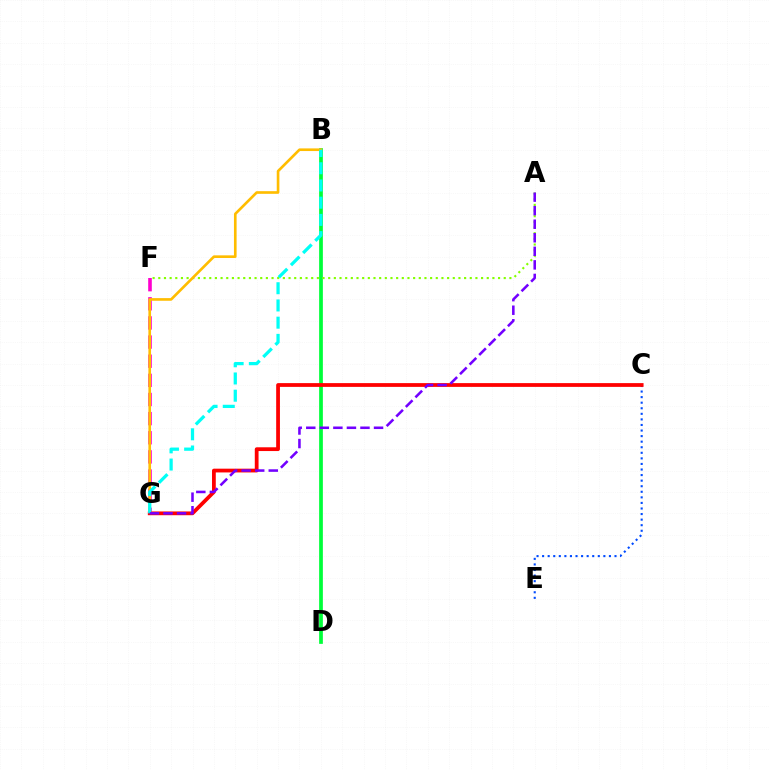{('B', 'D'): [{'color': '#00ff39', 'line_style': 'solid', 'thickness': 2.68}], ('C', 'E'): [{'color': '#004bff', 'line_style': 'dotted', 'thickness': 1.51}], ('A', 'F'): [{'color': '#84ff00', 'line_style': 'dotted', 'thickness': 1.54}], ('F', 'G'): [{'color': '#ff00cf', 'line_style': 'dashed', 'thickness': 2.6}], ('B', 'G'): [{'color': '#ffbd00', 'line_style': 'solid', 'thickness': 1.9}, {'color': '#00fff6', 'line_style': 'dashed', 'thickness': 2.34}], ('C', 'G'): [{'color': '#ff0000', 'line_style': 'solid', 'thickness': 2.71}], ('A', 'G'): [{'color': '#7200ff', 'line_style': 'dashed', 'thickness': 1.84}]}